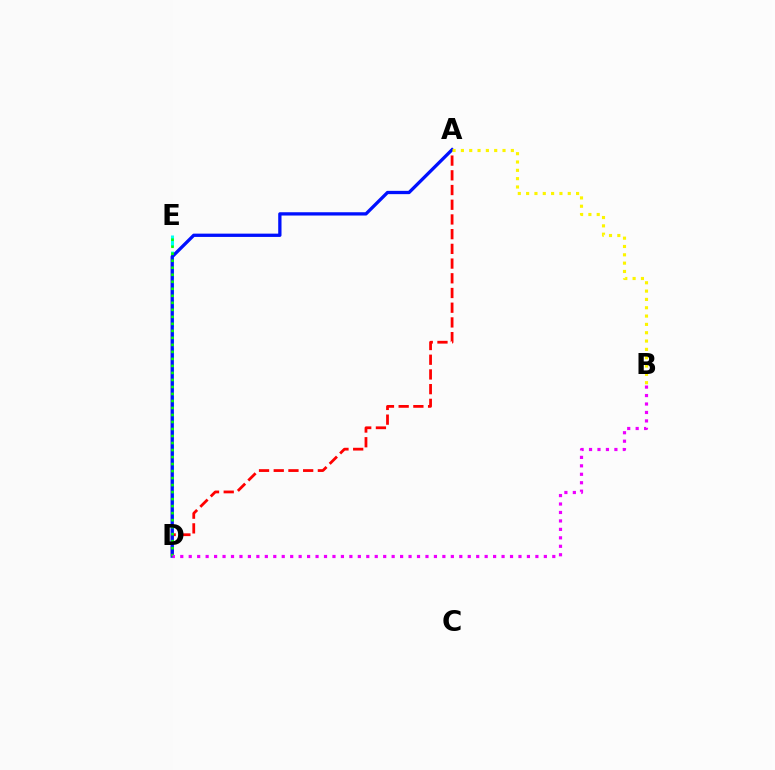{('D', 'E'): [{'color': '#00fff6', 'line_style': 'dashed', 'thickness': 2.18}, {'color': '#08ff00', 'line_style': 'dotted', 'thickness': 1.9}], ('A', 'D'): [{'color': '#ff0000', 'line_style': 'dashed', 'thickness': 2.0}, {'color': '#0010ff', 'line_style': 'solid', 'thickness': 2.37}], ('B', 'D'): [{'color': '#ee00ff', 'line_style': 'dotted', 'thickness': 2.3}], ('A', 'B'): [{'color': '#fcf500', 'line_style': 'dotted', 'thickness': 2.26}]}